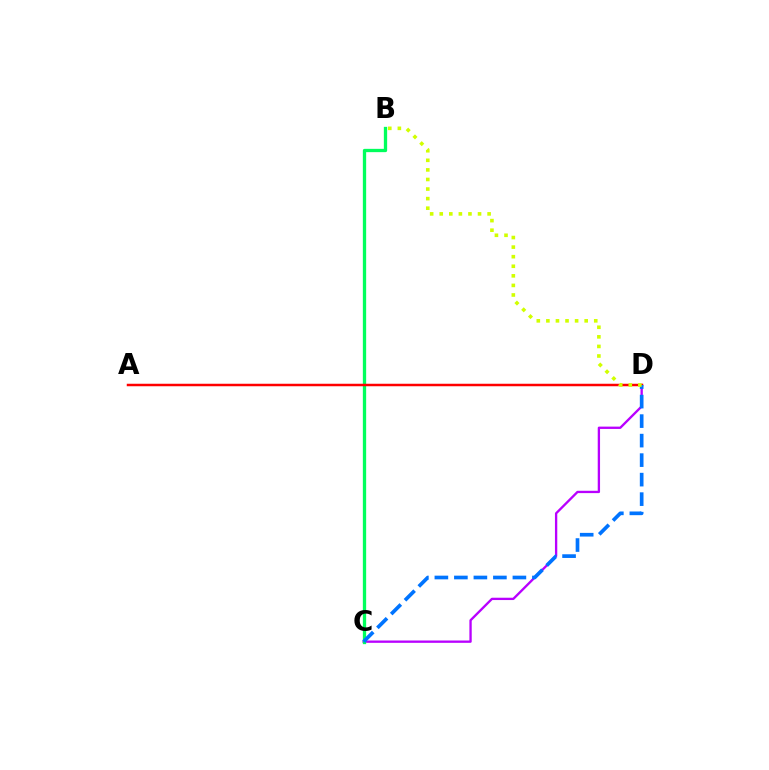{('C', 'D'): [{'color': '#b900ff', 'line_style': 'solid', 'thickness': 1.68}, {'color': '#0074ff', 'line_style': 'dashed', 'thickness': 2.65}], ('B', 'C'): [{'color': '#00ff5c', 'line_style': 'solid', 'thickness': 2.38}], ('A', 'D'): [{'color': '#ff0000', 'line_style': 'solid', 'thickness': 1.79}], ('B', 'D'): [{'color': '#d1ff00', 'line_style': 'dotted', 'thickness': 2.6}]}